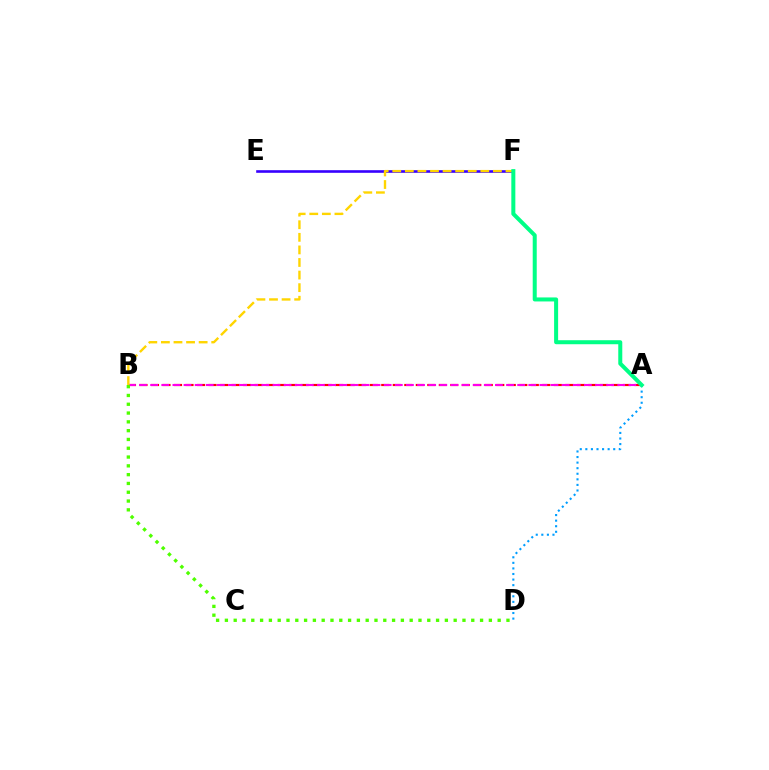{('A', 'B'): [{'color': '#ff0000', 'line_style': 'dashed', 'thickness': 1.56}, {'color': '#ff00ed', 'line_style': 'dashed', 'thickness': 1.51}], ('E', 'F'): [{'color': '#3700ff', 'line_style': 'solid', 'thickness': 1.88}], ('A', 'D'): [{'color': '#009eff', 'line_style': 'dotted', 'thickness': 1.51}], ('B', 'F'): [{'color': '#ffd500', 'line_style': 'dashed', 'thickness': 1.71}], ('A', 'F'): [{'color': '#00ff86', 'line_style': 'solid', 'thickness': 2.89}], ('B', 'D'): [{'color': '#4fff00', 'line_style': 'dotted', 'thickness': 2.39}]}